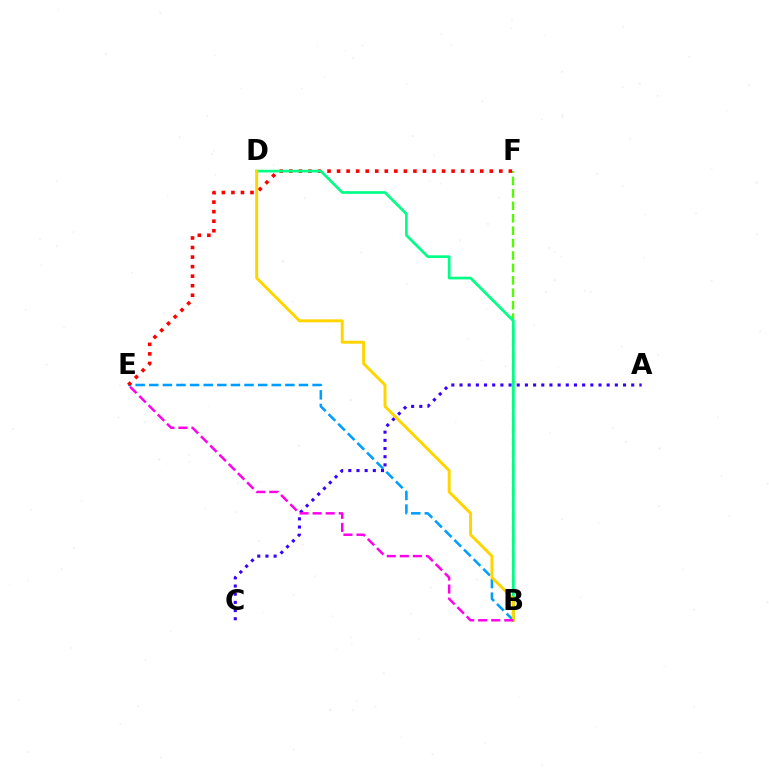{('B', 'F'): [{'color': '#4fff00', 'line_style': 'dashed', 'thickness': 1.69}], ('B', 'E'): [{'color': '#009eff', 'line_style': 'dashed', 'thickness': 1.85}, {'color': '#ff00ed', 'line_style': 'dashed', 'thickness': 1.77}], ('A', 'C'): [{'color': '#3700ff', 'line_style': 'dotted', 'thickness': 2.22}], ('E', 'F'): [{'color': '#ff0000', 'line_style': 'dotted', 'thickness': 2.59}], ('B', 'D'): [{'color': '#00ff86', 'line_style': 'solid', 'thickness': 1.94}, {'color': '#ffd500', 'line_style': 'solid', 'thickness': 2.12}]}